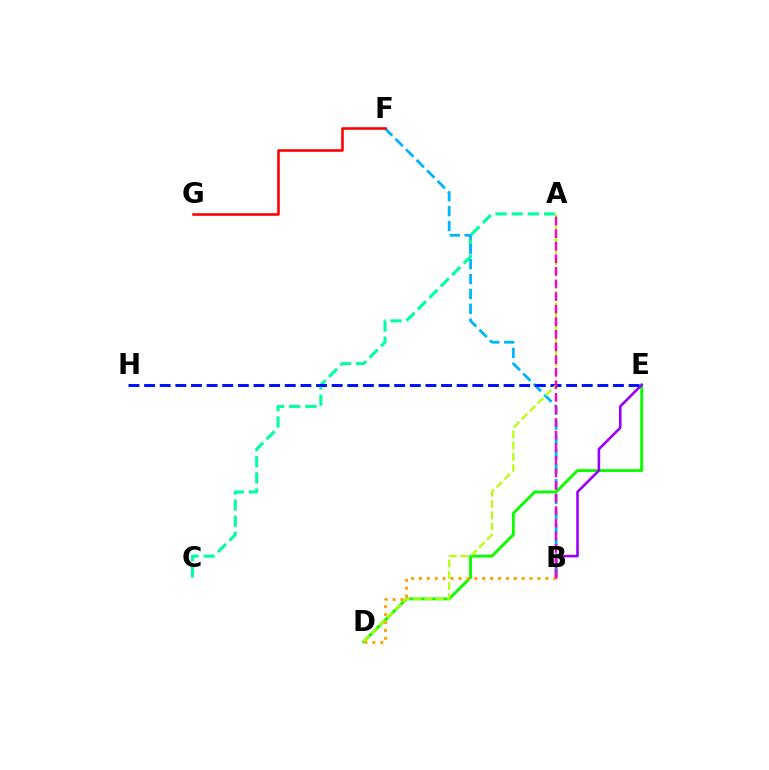{('D', 'E'): [{'color': '#08ff00', 'line_style': 'solid', 'thickness': 2.05}], ('A', 'C'): [{'color': '#00ff9d', 'line_style': 'dashed', 'thickness': 2.2}], ('B', 'E'): [{'color': '#9b00ff', 'line_style': 'solid', 'thickness': 1.86}], ('B', 'F'): [{'color': '#00b5ff', 'line_style': 'dashed', 'thickness': 2.02}], ('B', 'D'): [{'color': '#ffa500', 'line_style': 'dotted', 'thickness': 2.15}], ('F', 'G'): [{'color': '#ff0000', 'line_style': 'solid', 'thickness': 1.86}], ('E', 'H'): [{'color': '#0010ff', 'line_style': 'dashed', 'thickness': 2.12}], ('A', 'D'): [{'color': '#b3ff00', 'line_style': 'dashed', 'thickness': 1.52}], ('A', 'B'): [{'color': '#ff00bd', 'line_style': 'dashed', 'thickness': 1.71}]}